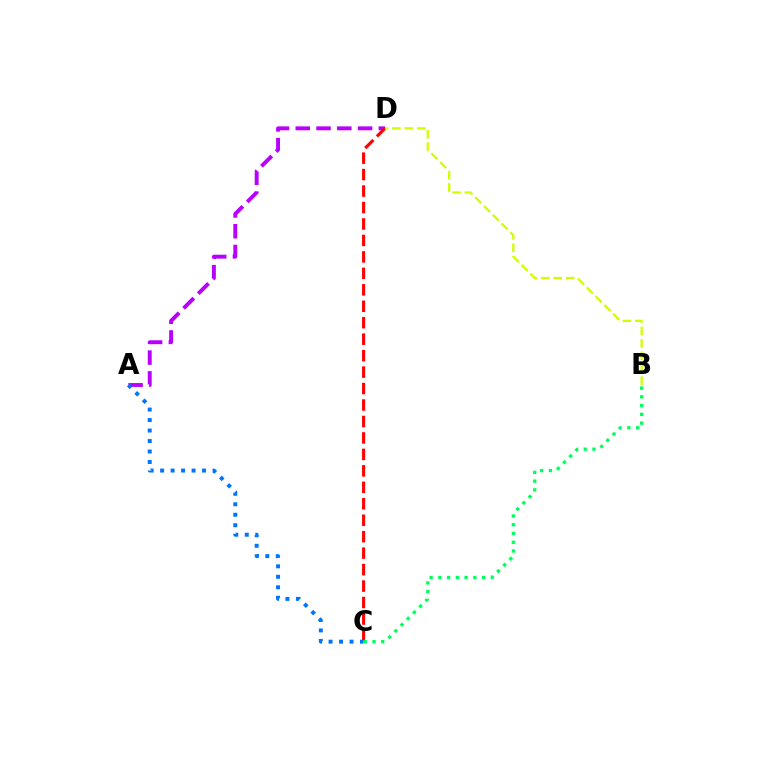{('A', 'D'): [{'color': '#b900ff', 'line_style': 'dashed', 'thickness': 2.82}], ('C', 'D'): [{'color': '#ff0000', 'line_style': 'dashed', 'thickness': 2.24}], ('A', 'C'): [{'color': '#0074ff', 'line_style': 'dotted', 'thickness': 2.85}], ('B', 'C'): [{'color': '#00ff5c', 'line_style': 'dotted', 'thickness': 2.38}], ('B', 'D'): [{'color': '#d1ff00', 'line_style': 'dashed', 'thickness': 1.69}]}